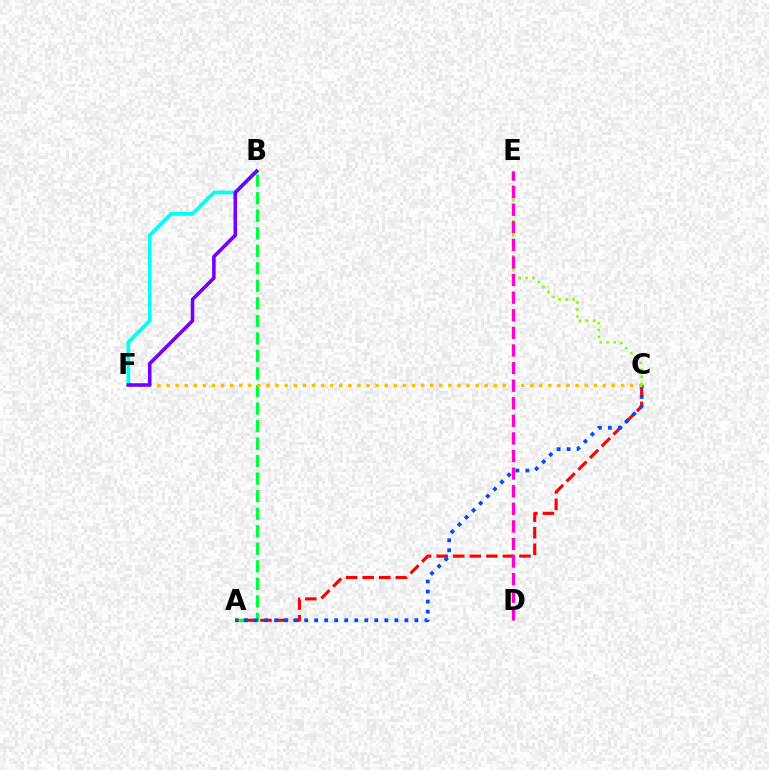{('A', 'B'): [{'color': '#00ff39', 'line_style': 'dashed', 'thickness': 2.38}], ('A', 'C'): [{'color': '#ff0000', 'line_style': 'dashed', 'thickness': 2.25}, {'color': '#004bff', 'line_style': 'dotted', 'thickness': 2.72}], ('B', 'F'): [{'color': '#00fff6', 'line_style': 'solid', 'thickness': 2.69}, {'color': '#7200ff', 'line_style': 'solid', 'thickness': 2.56}], ('C', 'F'): [{'color': '#ffbd00', 'line_style': 'dotted', 'thickness': 2.47}], ('C', 'E'): [{'color': '#84ff00', 'line_style': 'dotted', 'thickness': 1.9}], ('D', 'E'): [{'color': '#ff00cf', 'line_style': 'dashed', 'thickness': 2.39}]}